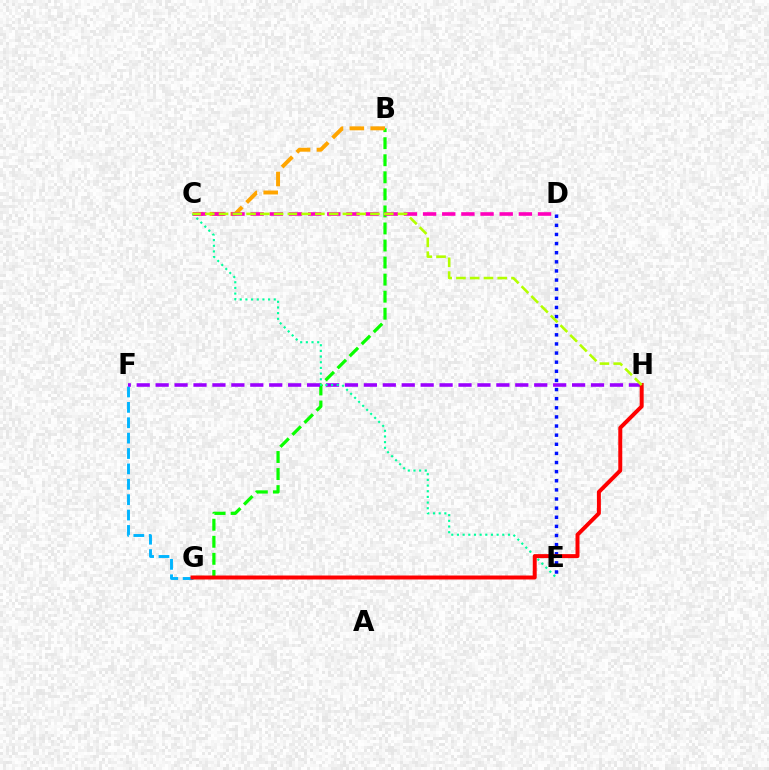{('B', 'G'): [{'color': '#08ff00', 'line_style': 'dashed', 'thickness': 2.32}], ('F', 'G'): [{'color': '#00b5ff', 'line_style': 'dashed', 'thickness': 2.09}], ('B', 'C'): [{'color': '#ffa500', 'line_style': 'dashed', 'thickness': 2.84}], ('F', 'H'): [{'color': '#9b00ff', 'line_style': 'dashed', 'thickness': 2.57}], ('C', 'E'): [{'color': '#00ff9d', 'line_style': 'dotted', 'thickness': 1.54}], ('C', 'D'): [{'color': '#ff00bd', 'line_style': 'dashed', 'thickness': 2.6}], ('D', 'E'): [{'color': '#0010ff', 'line_style': 'dotted', 'thickness': 2.48}], ('G', 'H'): [{'color': '#ff0000', 'line_style': 'solid', 'thickness': 2.86}], ('C', 'H'): [{'color': '#b3ff00', 'line_style': 'dashed', 'thickness': 1.87}]}